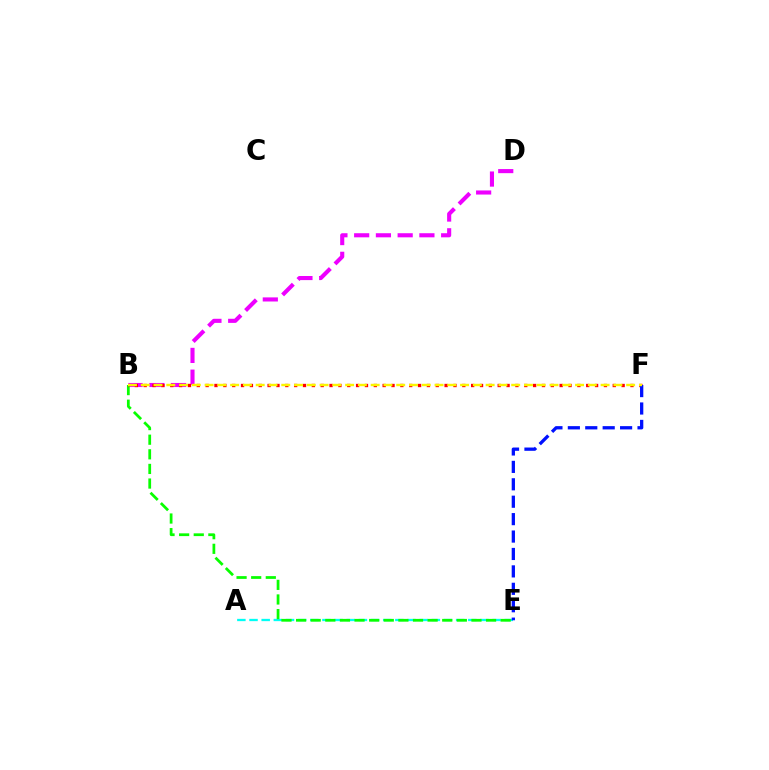{('B', 'D'): [{'color': '#ee00ff', 'line_style': 'dashed', 'thickness': 2.95}], ('A', 'E'): [{'color': '#00fff6', 'line_style': 'dashed', 'thickness': 1.65}], ('B', 'E'): [{'color': '#08ff00', 'line_style': 'dashed', 'thickness': 1.99}], ('B', 'F'): [{'color': '#ff0000', 'line_style': 'dotted', 'thickness': 2.4}, {'color': '#fcf500', 'line_style': 'dashed', 'thickness': 1.74}], ('E', 'F'): [{'color': '#0010ff', 'line_style': 'dashed', 'thickness': 2.37}]}